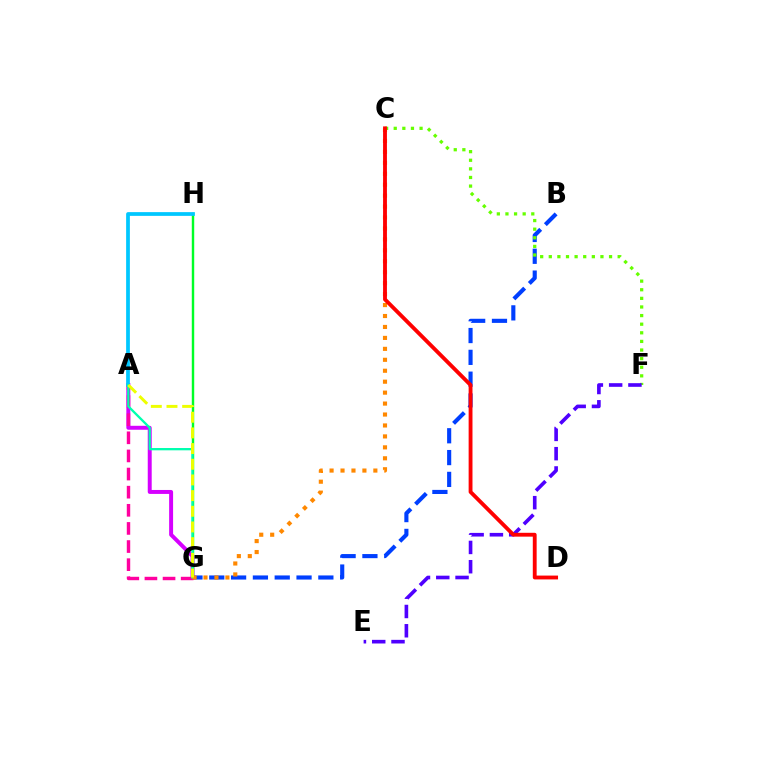{('B', 'G'): [{'color': '#003fff', 'line_style': 'dashed', 'thickness': 2.96}], ('C', 'F'): [{'color': '#66ff00', 'line_style': 'dotted', 'thickness': 2.34}], ('A', 'G'): [{'color': '#d600ff', 'line_style': 'solid', 'thickness': 2.85}, {'color': '#ff00a0', 'line_style': 'dashed', 'thickness': 2.46}, {'color': '#00ffaf', 'line_style': 'solid', 'thickness': 1.66}, {'color': '#eeff00', 'line_style': 'dashed', 'thickness': 2.13}], ('G', 'H'): [{'color': '#00ff27', 'line_style': 'solid', 'thickness': 1.75}], ('A', 'H'): [{'color': '#00c7ff', 'line_style': 'solid', 'thickness': 2.7}], ('E', 'F'): [{'color': '#4f00ff', 'line_style': 'dashed', 'thickness': 2.62}], ('C', 'G'): [{'color': '#ff8800', 'line_style': 'dotted', 'thickness': 2.97}], ('C', 'D'): [{'color': '#ff0000', 'line_style': 'solid', 'thickness': 2.77}]}